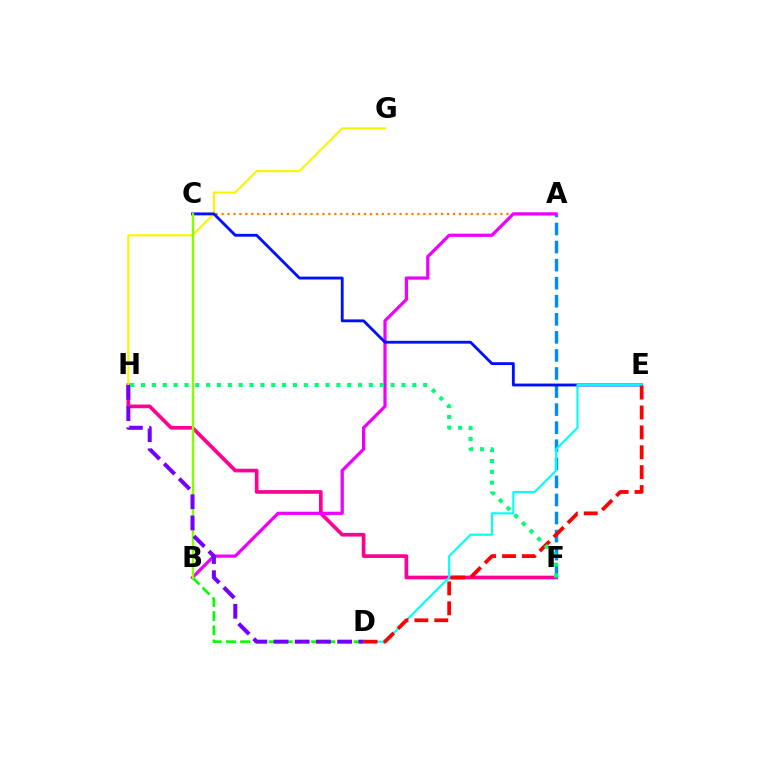{('A', 'C'): [{'color': '#ff7c00', 'line_style': 'dotted', 'thickness': 1.61}], ('F', 'H'): [{'color': '#ff0094', 'line_style': 'solid', 'thickness': 2.65}, {'color': '#00ff74', 'line_style': 'dotted', 'thickness': 2.95}], ('A', 'F'): [{'color': '#008cff', 'line_style': 'dashed', 'thickness': 2.45}], ('B', 'D'): [{'color': '#08ff00', 'line_style': 'dashed', 'thickness': 1.93}], ('G', 'H'): [{'color': '#fcf500', 'line_style': 'solid', 'thickness': 1.53}], ('A', 'B'): [{'color': '#ee00ff', 'line_style': 'solid', 'thickness': 2.32}], ('C', 'E'): [{'color': '#0010ff', 'line_style': 'solid', 'thickness': 2.05}], ('D', 'E'): [{'color': '#00fff6', 'line_style': 'solid', 'thickness': 1.54}, {'color': '#ff0000', 'line_style': 'dashed', 'thickness': 2.7}], ('B', 'C'): [{'color': '#84ff00', 'line_style': 'solid', 'thickness': 1.73}], ('D', 'H'): [{'color': '#7200ff', 'line_style': 'dashed', 'thickness': 2.88}]}